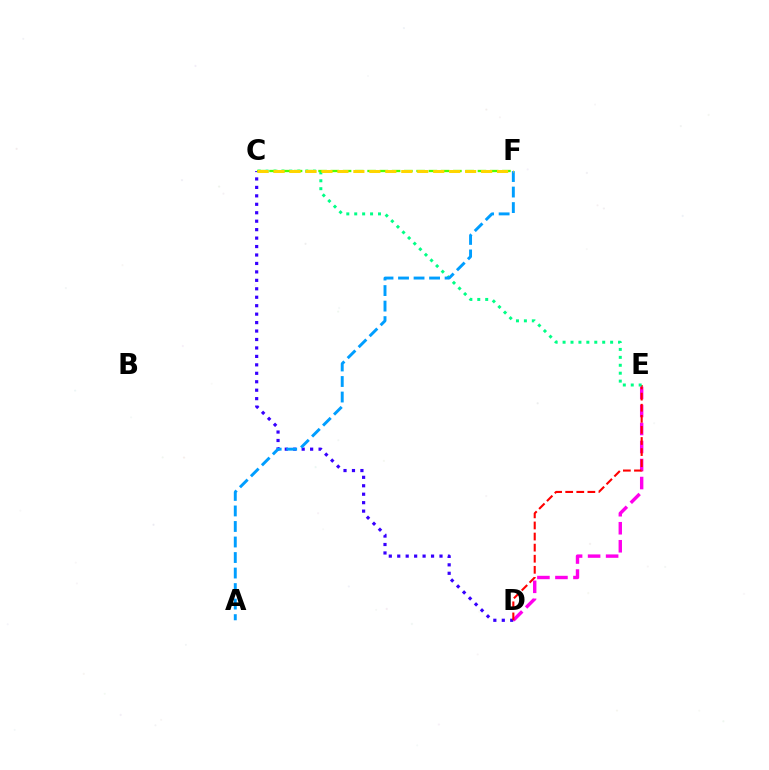{('D', 'E'): [{'color': '#ff00ed', 'line_style': 'dashed', 'thickness': 2.45}, {'color': '#ff0000', 'line_style': 'dashed', 'thickness': 1.51}], ('C', 'D'): [{'color': '#3700ff', 'line_style': 'dotted', 'thickness': 2.3}], ('C', 'E'): [{'color': '#00ff86', 'line_style': 'dotted', 'thickness': 2.15}], ('C', 'F'): [{'color': '#4fff00', 'line_style': 'dashed', 'thickness': 1.67}, {'color': '#ffd500', 'line_style': 'dashed', 'thickness': 2.17}], ('A', 'F'): [{'color': '#009eff', 'line_style': 'dashed', 'thickness': 2.11}]}